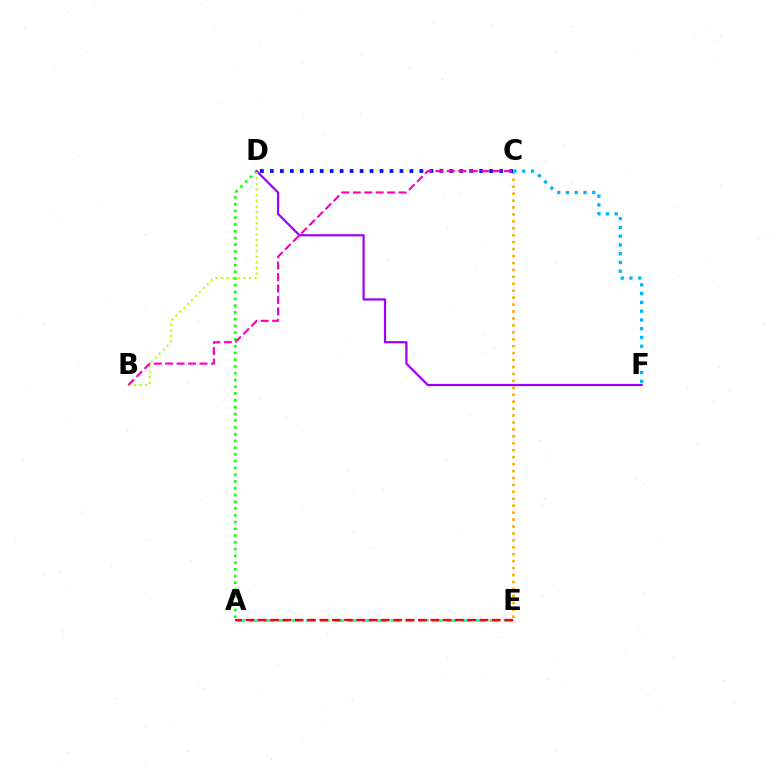{('C', 'E'): [{'color': '#ffa500', 'line_style': 'dotted', 'thickness': 1.88}], ('A', 'E'): [{'color': '#00ff9d', 'line_style': 'dashed', 'thickness': 1.92}, {'color': '#ff0000', 'line_style': 'dashed', 'thickness': 1.67}], ('A', 'D'): [{'color': '#08ff00', 'line_style': 'dotted', 'thickness': 1.84}], ('D', 'F'): [{'color': '#9b00ff', 'line_style': 'solid', 'thickness': 1.59}], ('C', 'D'): [{'color': '#0010ff', 'line_style': 'dotted', 'thickness': 2.71}], ('B', 'D'): [{'color': '#b3ff00', 'line_style': 'dotted', 'thickness': 1.52}], ('B', 'C'): [{'color': '#ff00bd', 'line_style': 'dashed', 'thickness': 1.55}], ('C', 'F'): [{'color': '#00b5ff', 'line_style': 'dotted', 'thickness': 2.38}]}